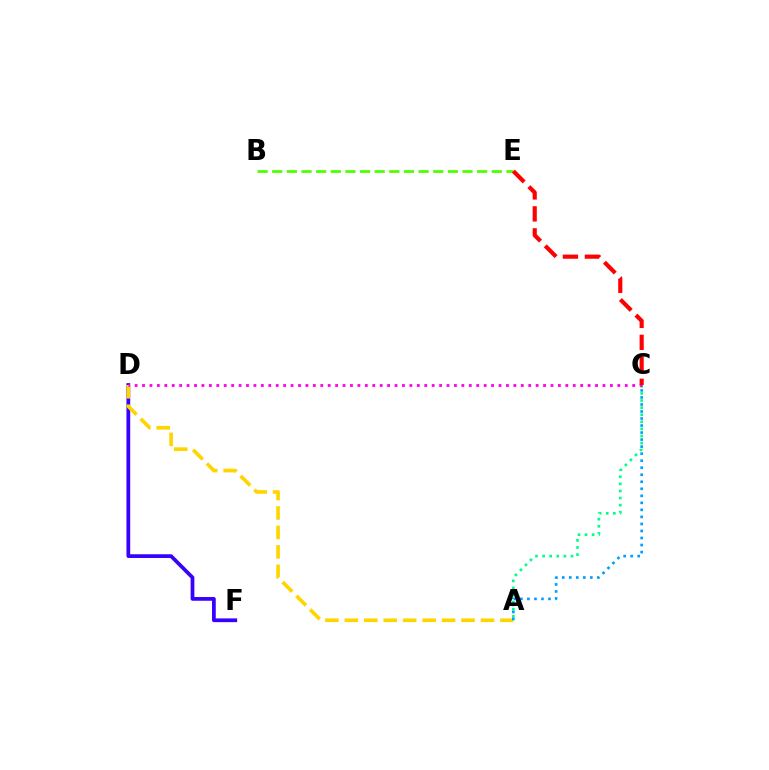{('D', 'F'): [{'color': '#3700ff', 'line_style': 'solid', 'thickness': 2.69}], ('B', 'E'): [{'color': '#4fff00', 'line_style': 'dashed', 'thickness': 1.99}], ('A', 'C'): [{'color': '#00ff86', 'line_style': 'dotted', 'thickness': 1.93}, {'color': '#009eff', 'line_style': 'dotted', 'thickness': 1.91}], ('A', 'D'): [{'color': '#ffd500', 'line_style': 'dashed', 'thickness': 2.64}], ('C', 'D'): [{'color': '#ff00ed', 'line_style': 'dotted', 'thickness': 2.02}], ('C', 'E'): [{'color': '#ff0000', 'line_style': 'dashed', 'thickness': 2.99}]}